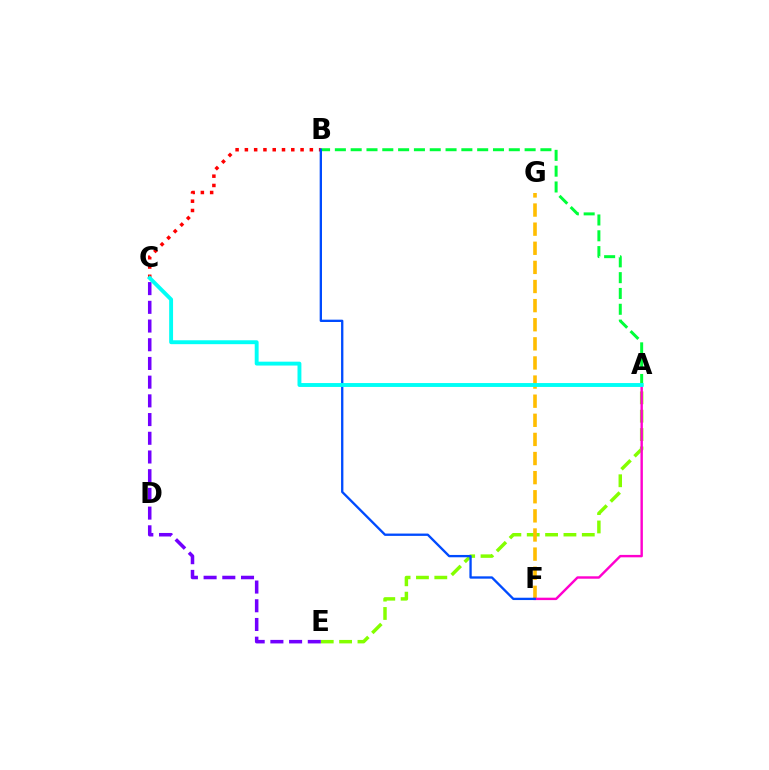{('A', 'E'): [{'color': '#84ff00', 'line_style': 'dashed', 'thickness': 2.49}], ('F', 'G'): [{'color': '#ffbd00', 'line_style': 'dashed', 'thickness': 2.6}], ('A', 'F'): [{'color': '#ff00cf', 'line_style': 'solid', 'thickness': 1.74}], ('A', 'B'): [{'color': '#00ff39', 'line_style': 'dashed', 'thickness': 2.15}], ('C', 'E'): [{'color': '#7200ff', 'line_style': 'dashed', 'thickness': 2.54}], ('B', 'C'): [{'color': '#ff0000', 'line_style': 'dotted', 'thickness': 2.52}], ('B', 'F'): [{'color': '#004bff', 'line_style': 'solid', 'thickness': 1.68}], ('A', 'C'): [{'color': '#00fff6', 'line_style': 'solid', 'thickness': 2.8}]}